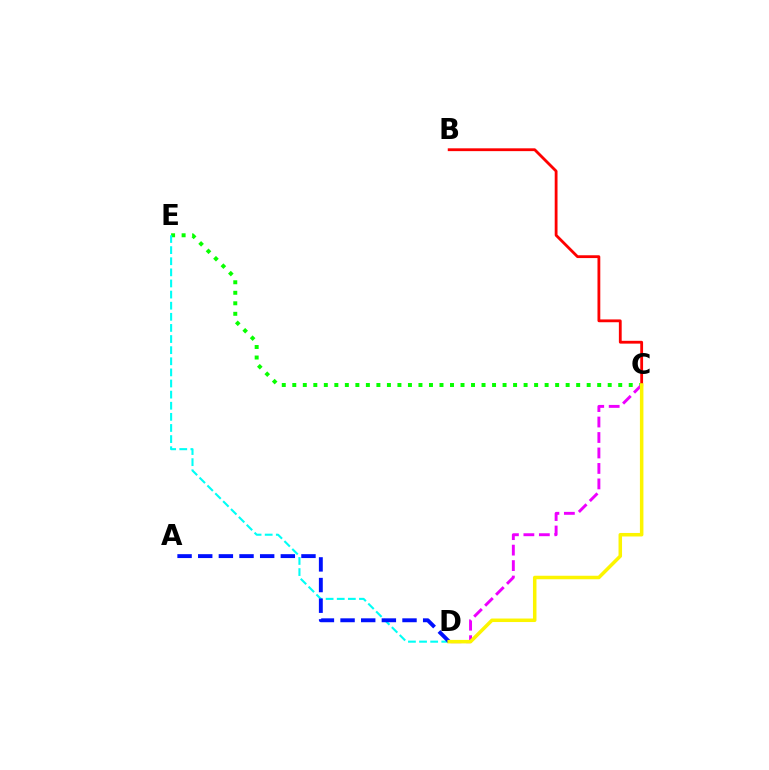{('C', 'E'): [{'color': '#08ff00', 'line_style': 'dotted', 'thickness': 2.86}], ('B', 'C'): [{'color': '#ff0000', 'line_style': 'solid', 'thickness': 2.02}], ('D', 'E'): [{'color': '#00fff6', 'line_style': 'dashed', 'thickness': 1.51}], ('C', 'D'): [{'color': '#ee00ff', 'line_style': 'dashed', 'thickness': 2.1}, {'color': '#fcf500', 'line_style': 'solid', 'thickness': 2.53}], ('A', 'D'): [{'color': '#0010ff', 'line_style': 'dashed', 'thickness': 2.81}]}